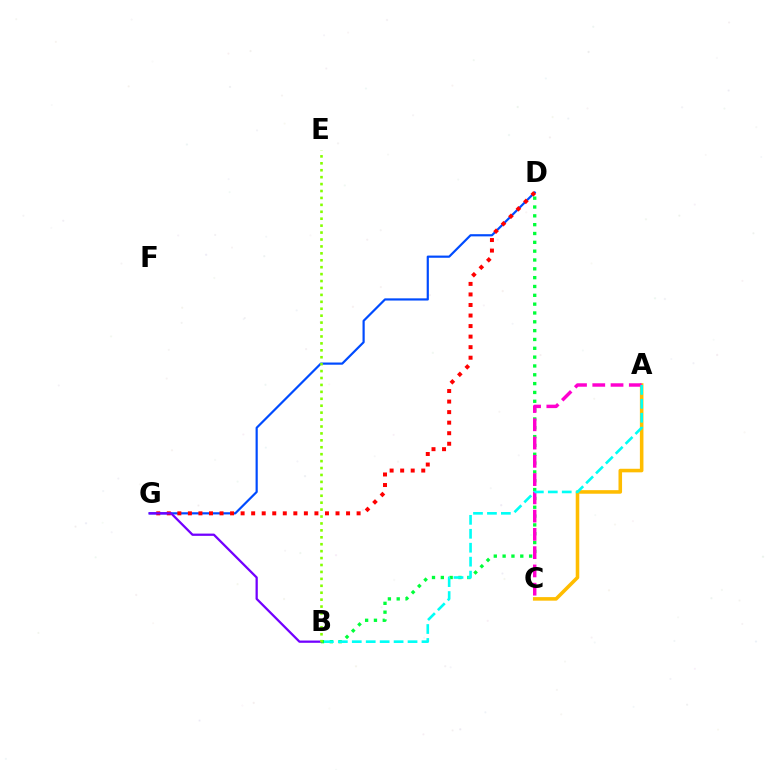{('D', 'G'): [{'color': '#004bff', 'line_style': 'solid', 'thickness': 1.58}, {'color': '#ff0000', 'line_style': 'dotted', 'thickness': 2.86}], ('B', 'D'): [{'color': '#00ff39', 'line_style': 'dotted', 'thickness': 2.4}], ('A', 'C'): [{'color': '#ffbd00', 'line_style': 'solid', 'thickness': 2.56}, {'color': '#ff00cf', 'line_style': 'dashed', 'thickness': 2.48}], ('B', 'G'): [{'color': '#7200ff', 'line_style': 'solid', 'thickness': 1.63}], ('A', 'B'): [{'color': '#00fff6', 'line_style': 'dashed', 'thickness': 1.89}], ('B', 'E'): [{'color': '#84ff00', 'line_style': 'dotted', 'thickness': 1.88}]}